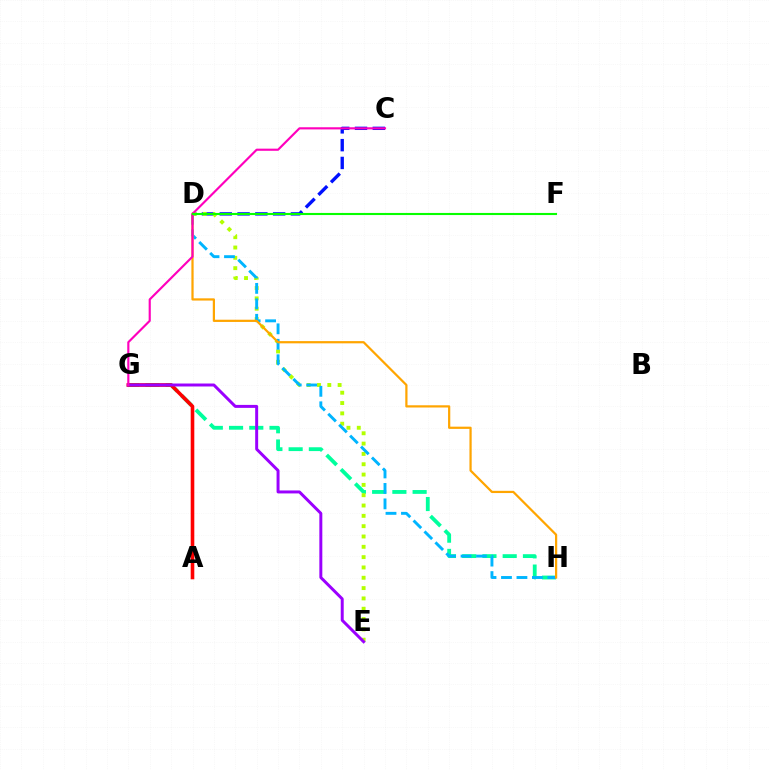{('C', 'D'): [{'color': '#0010ff', 'line_style': 'dashed', 'thickness': 2.42}], ('G', 'H'): [{'color': '#00ff9d', 'line_style': 'dashed', 'thickness': 2.75}], ('D', 'E'): [{'color': '#b3ff00', 'line_style': 'dotted', 'thickness': 2.8}], ('A', 'G'): [{'color': '#ff0000', 'line_style': 'solid', 'thickness': 2.6}], ('E', 'G'): [{'color': '#9b00ff', 'line_style': 'solid', 'thickness': 2.14}], ('D', 'H'): [{'color': '#00b5ff', 'line_style': 'dashed', 'thickness': 2.1}, {'color': '#ffa500', 'line_style': 'solid', 'thickness': 1.6}], ('C', 'G'): [{'color': '#ff00bd', 'line_style': 'solid', 'thickness': 1.55}], ('D', 'F'): [{'color': '#08ff00', 'line_style': 'solid', 'thickness': 1.52}]}